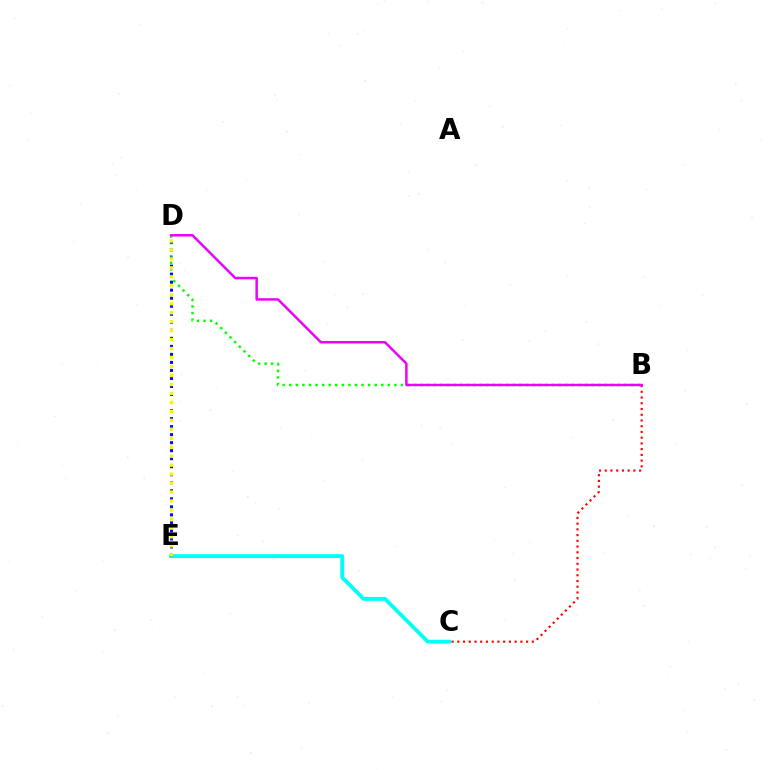{('C', 'E'): [{'color': '#00fff6', 'line_style': 'solid', 'thickness': 2.77}], ('B', 'D'): [{'color': '#08ff00', 'line_style': 'dotted', 'thickness': 1.79}, {'color': '#ee00ff', 'line_style': 'solid', 'thickness': 1.79}], ('D', 'E'): [{'color': '#0010ff', 'line_style': 'dotted', 'thickness': 2.18}, {'color': '#fcf500', 'line_style': 'dotted', 'thickness': 2.44}], ('B', 'C'): [{'color': '#ff0000', 'line_style': 'dotted', 'thickness': 1.56}]}